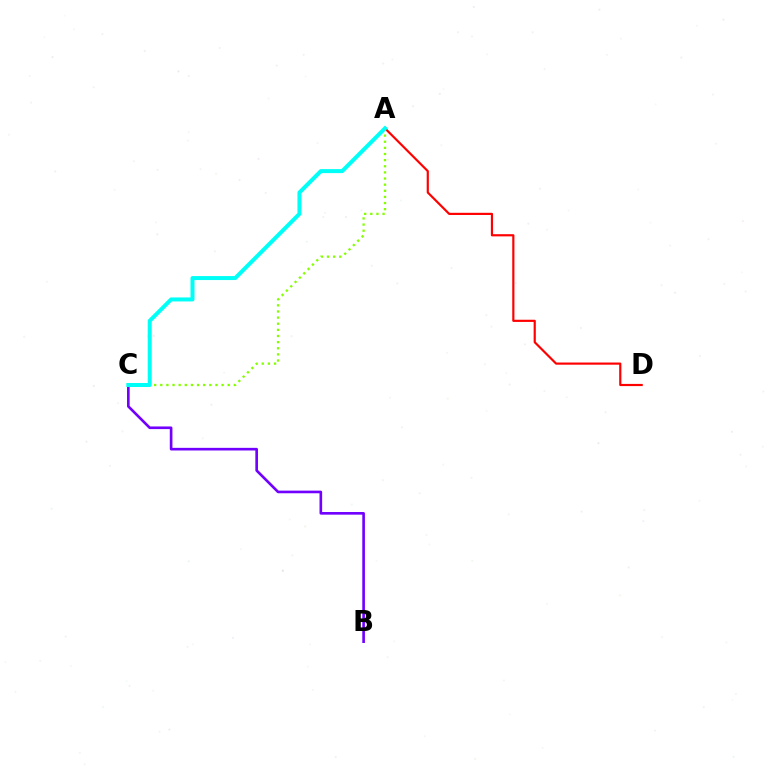{('B', 'C'): [{'color': '#7200ff', 'line_style': 'solid', 'thickness': 1.9}], ('A', 'D'): [{'color': '#ff0000', 'line_style': 'solid', 'thickness': 1.57}], ('A', 'C'): [{'color': '#84ff00', 'line_style': 'dotted', 'thickness': 1.67}, {'color': '#00fff6', 'line_style': 'solid', 'thickness': 2.88}]}